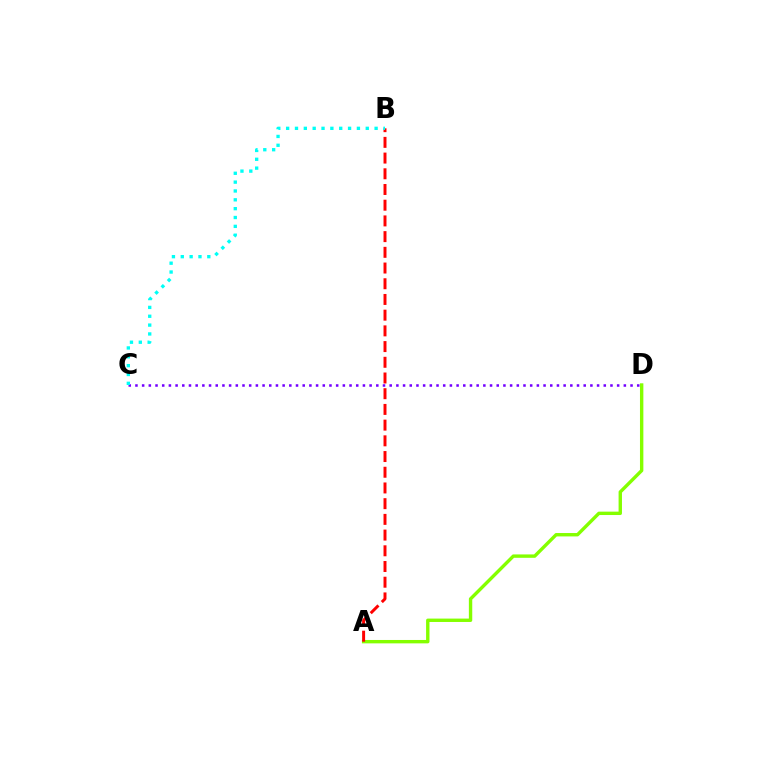{('A', 'D'): [{'color': '#84ff00', 'line_style': 'solid', 'thickness': 2.44}], ('A', 'B'): [{'color': '#ff0000', 'line_style': 'dashed', 'thickness': 2.13}], ('C', 'D'): [{'color': '#7200ff', 'line_style': 'dotted', 'thickness': 1.82}], ('B', 'C'): [{'color': '#00fff6', 'line_style': 'dotted', 'thickness': 2.4}]}